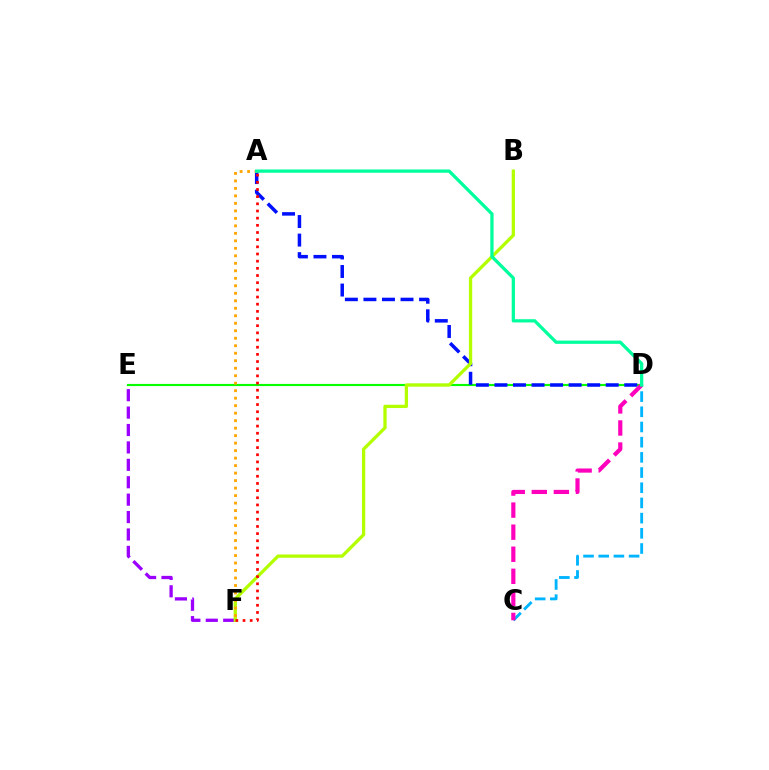{('C', 'D'): [{'color': '#00b5ff', 'line_style': 'dashed', 'thickness': 2.06}, {'color': '#ff00bd', 'line_style': 'dashed', 'thickness': 3.0}], ('D', 'E'): [{'color': '#08ff00', 'line_style': 'solid', 'thickness': 1.55}], ('A', 'D'): [{'color': '#0010ff', 'line_style': 'dashed', 'thickness': 2.52}, {'color': '#00ff9d', 'line_style': 'solid', 'thickness': 2.35}], ('E', 'F'): [{'color': '#9b00ff', 'line_style': 'dashed', 'thickness': 2.37}], ('B', 'F'): [{'color': '#b3ff00', 'line_style': 'solid', 'thickness': 2.36}], ('A', 'F'): [{'color': '#ff0000', 'line_style': 'dotted', 'thickness': 1.95}, {'color': '#ffa500', 'line_style': 'dotted', 'thickness': 2.04}]}